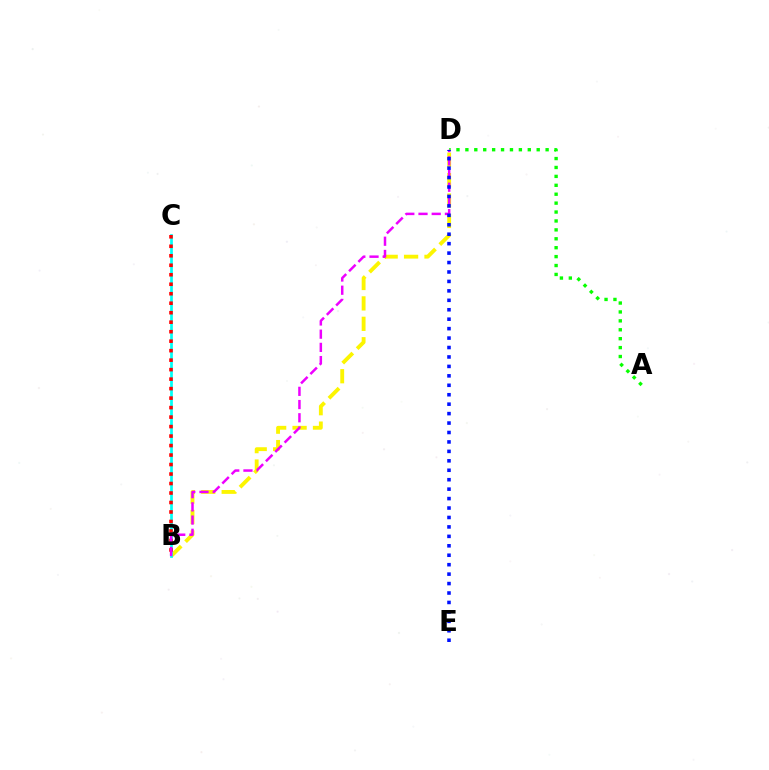{('A', 'D'): [{'color': '#08ff00', 'line_style': 'dotted', 'thickness': 2.42}], ('B', 'D'): [{'color': '#fcf500', 'line_style': 'dashed', 'thickness': 2.77}, {'color': '#ee00ff', 'line_style': 'dashed', 'thickness': 1.79}], ('B', 'C'): [{'color': '#00fff6', 'line_style': 'solid', 'thickness': 1.96}, {'color': '#ff0000', 'line_style': 'dotted', 'thickness': 2.58}], ('D', 'E'): [{'color': '#0010ff', 'line_style': 'dotted', 'thickness': 2.57}]}